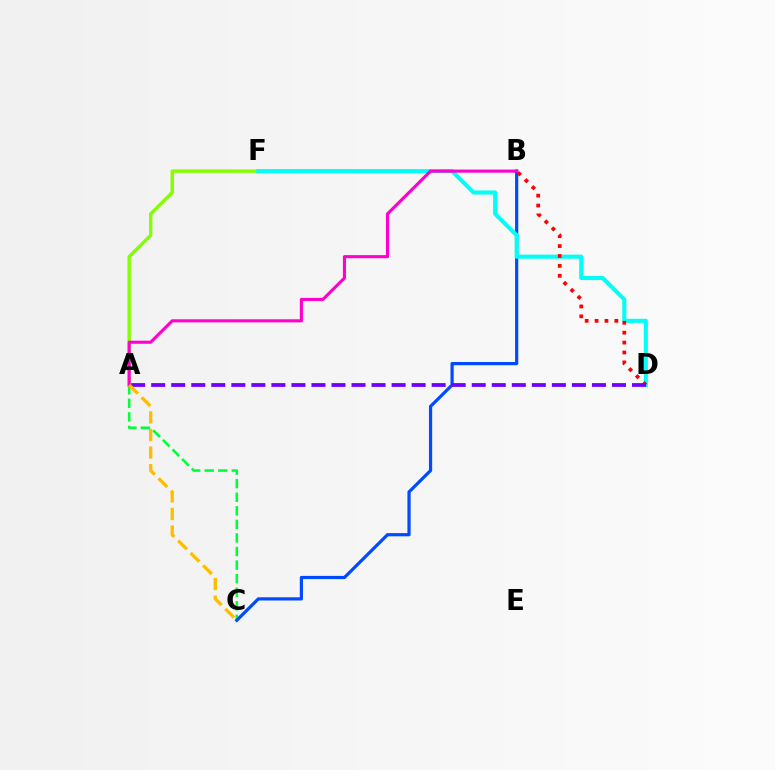{('A', 'C'): [{'color': '#00ff39', 'line_style': 'dashed', 'thickness': 1.84}, {'color': '#ffbd00', 'line_style': 'dashed', 'thickness': 2.39}], ('B', 'C'): [{'color': '#004bff', 'line_style': 'solid', 'thickness': 2.31}], ('A', 'F'): [{'color': '#84ff00', 'line_style': 'solid', 'thickness': 2.44}], ('D', 'F'): [{'color': '#00fff6', 'line_style': 'solid', 'thickness': 2.93}], ('B', 'D'): [{'color': '#ff0000', 'line_style': 'dotted', 'thickness': 2.69}], ('A', 'D'): [{'color': '#7200ff', 'line_style': 'dashed', 'thickness': 2.72}], ('A', 'B'): [{'color': '#ff00cf', 'line_style': 'solid', 'thickness': 2.23}]}